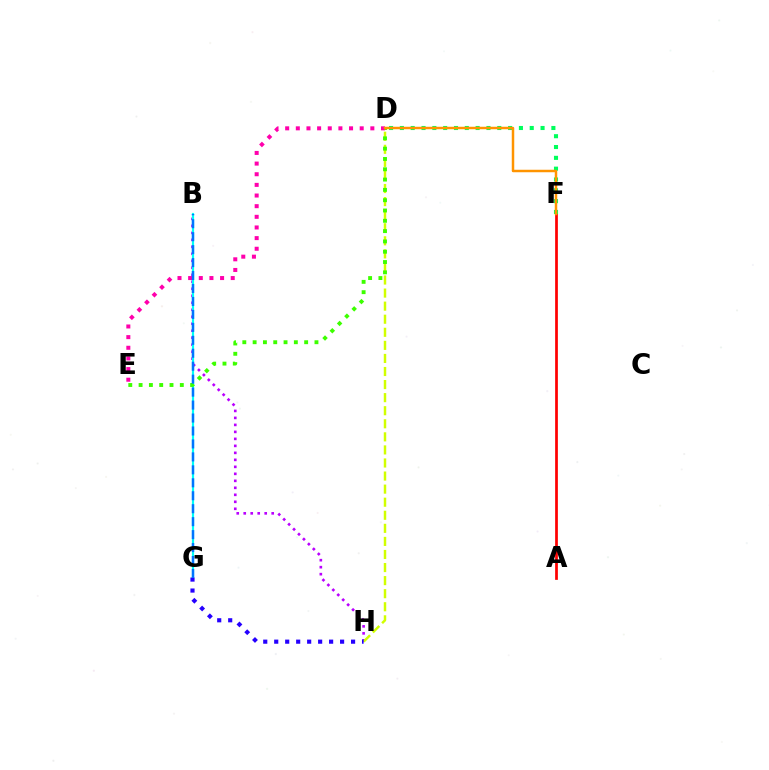{('B', 'H'): [{'color': '#b900ff', 'line_style': 'dotted', 'thickness': 1.9}], ('D', 'H'): [{'color': '#d1ff00', 'line_style': 'dashed', 'thickness': 1.78}], ('A', 'F'): [{'color': '#ff0000', 'line_style': 'solid', 'thickness': 1.96}], ('B', 'G'): [{'color': '#00fff6', 'line_style': 'solid', 'thickness': 1.58}, {'color': '#0074ff', 'line_style': 'dashed', 'thickness': 1.76}], ('D', 'F'): [{'color': '#00ff5c', 'line_style': 'dotted', 'thickness': 2.94}, {'color': '#ff9400', 'line_style': 'solid', 'thickness': 1.79}], ('D', 'E'): [{'color': '#3dff00', 'line_style': 'dotted', 'thickness': 2.8}, {'color': '#ff00ac', 'line_style': 'dotted', 'thickness': 2.89}], ('G', 'H'): [{'color': '#2500ff', 'line_style': 'dotted', 'thickness': 2.98}]}